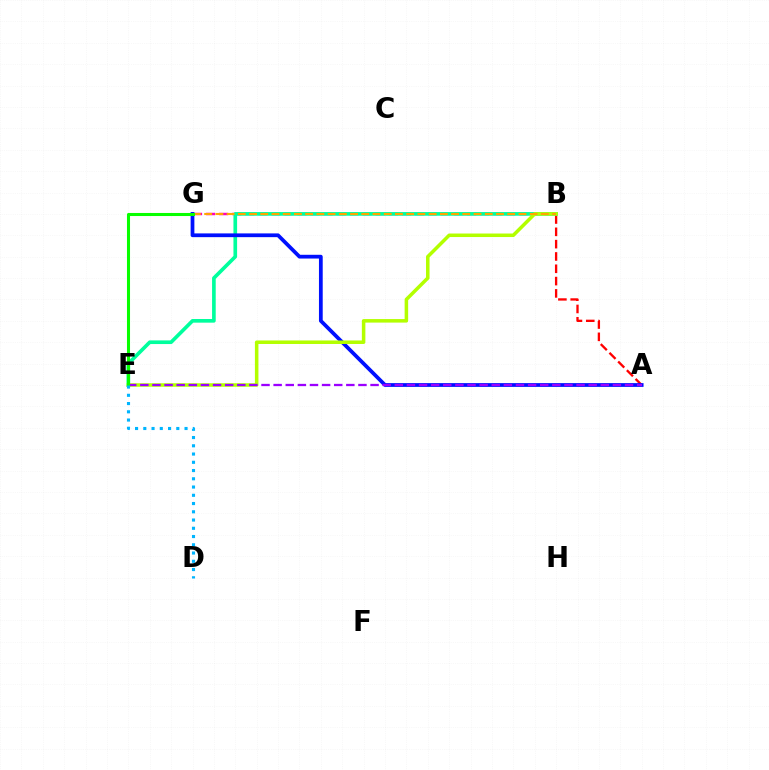{('A', 'B'): [{'color': '#ff0000', 'line_style': 'dashed', 'thickness': 1.67}], ('B', 'G'): [{'color': '#ff00bd', 'line_style': 'dashed', 'thickness': 1.77}, {'color': '#ffa500', 'line_style': 'dashed', 'thickness': 1.52}], ('B', 'E'): [{'color': '#00ff9d', 'line_style': 'solid', 'thickness': 2.63}, {'color': '#b3ff00', 'line_style': 'solid', 'thickness': 2.54}], ('A', 'G'): [{'color': '#0010ff', 'line_style': 'solid', 'thickness': 2.7}], ('A', 'E'): [{'color': '#9b00ff', 'line_style': 'dashed', 'thickness': 1.65}], ('E', 'G'): [{'color': '#08ff00', 'line_style': 'solid', 'thickness': 2.2}], ('D', 'E'): [{'color': '#00b5ff', 'line_style': 'dotted', 'thickness': 2.24}]}